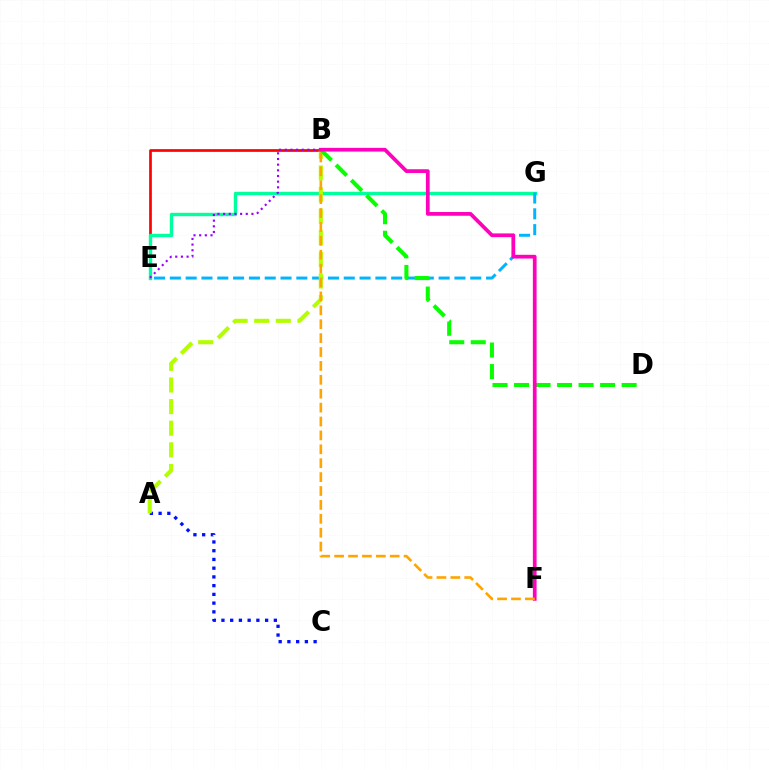{('B', 'E'): [{'color': '#ff0000', 'line_style': 'solid', 'thickness': 1.94}, {'color': '#9b00ff', 'line_style': 'dotted', 'thickness': 1.54}], ('E', 'G'): [{'color': '#00ff9d', 'line_style': 'solid', 'thickness': 2.45}, {'color': '#00b5ff', 'line_style': 'dashed', 'thickness': 2.15}], ('A', 'C'): [{'color': '#0010ff', 'line_style': 'dotted', 'thickness': 2.37}], ('A', 'B'): [{'color': '#b3ff00', 'line_style': 'dashed', 'thickness': 2.94}], ('B', 'D'): [{'color': '#08ff00', 'line_style': 'dashed', 'thickness': 2.92}], ('B', 'F'): [{'color': '#ff00bd', 'line_style': 'solid', 'thickness': 2.68}, {'color': '#ffa500', 'line_style': 'dashed', 'thickness': 1.89}]}